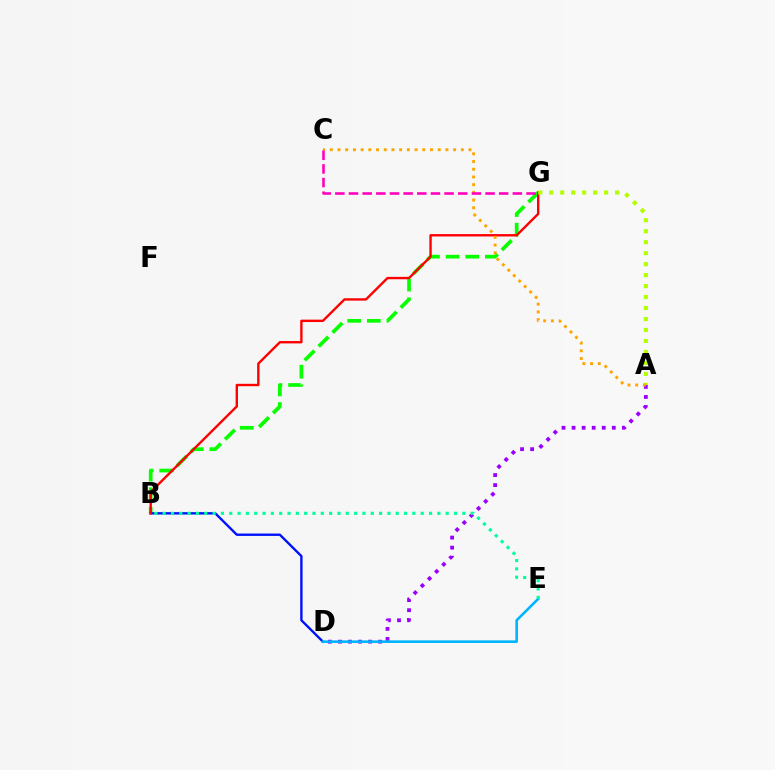{('B', 'G'): [{'color': '#08ff00', 'line_style': 'dashed', 'thickness': 2.67}, {'color': '#ff0000', 'line_style': 'solid', 'thickness': 1.72}], ('B', 'D'): [{'color': '#0010ff', 'line_style': 'solid', 'thickness': 1.71}], ('A', 'G'): [{'color': '#b3ff00', 'line_style': 'dotted', 'thickness': 2.98}], ('A', 'D'): [{'color': '#9b00ff', 'line_style': 'dotted', 'thickness': 2.73}], ('D', 'E'): [{'color': '#00b5ff', 'line_style': 'solid', 'thickness': 1.87}], ('B', 'E'): [{'color': '#00ff9d', 'line_style': 'dotted', 'thickness': 2.26}], ('A', 'C'): [{'color': '#ffa500', 'line_style': 'dotted', 'thickness': 2.09}], ('C', 'G'): [{'color': '#ff00bd', 'line_style': 'dashed', 'thickness': 1.85}]}